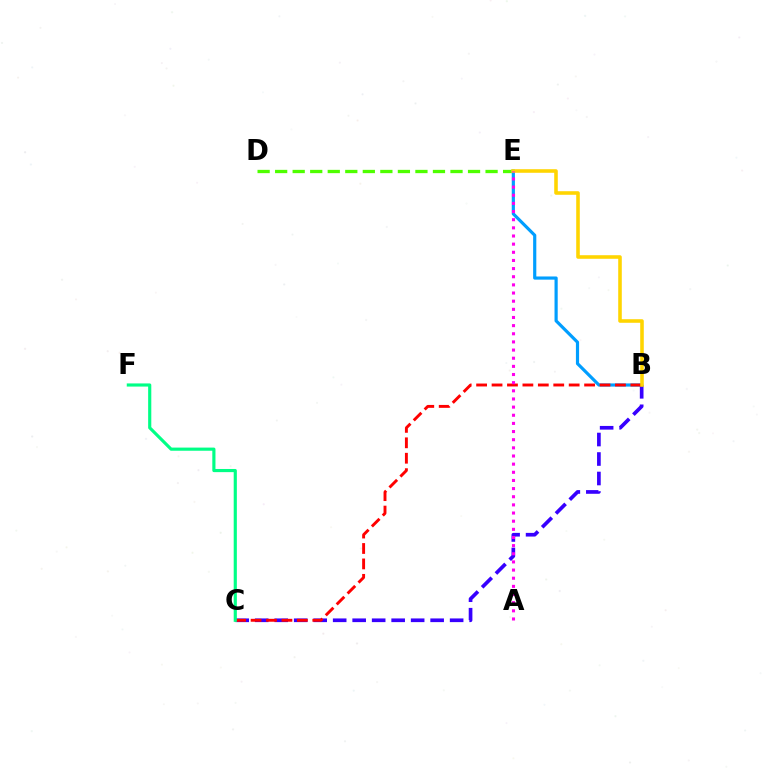{('D', 'E'): [{'color': '#4fff00', 'line_style': 'dashed', 'thickness': 2.38}], ('B', 'E'): [{'color': '#009eff', 'line_style': 'solid', 'thickness': 2.29}, {'color': '#ffd500', 'line_style': 'solid', 'thickness': 2.57}], ('B', 'C'): [{'color': '#3700ff', 'line_style': 'dashed', 'thickness': 2.65}, {'color': '#ff0000', 'line_style': 'dashed', 'thickness': 2.1}], ('A', 'E'): [{'color': '#ff00ed', 'line_style': 'dotted', 'thickness': 2.21}], ('C', 'F'): [{'color': '#00ff86', 'line_style': 'solid', 'thickness': 2.27}]}